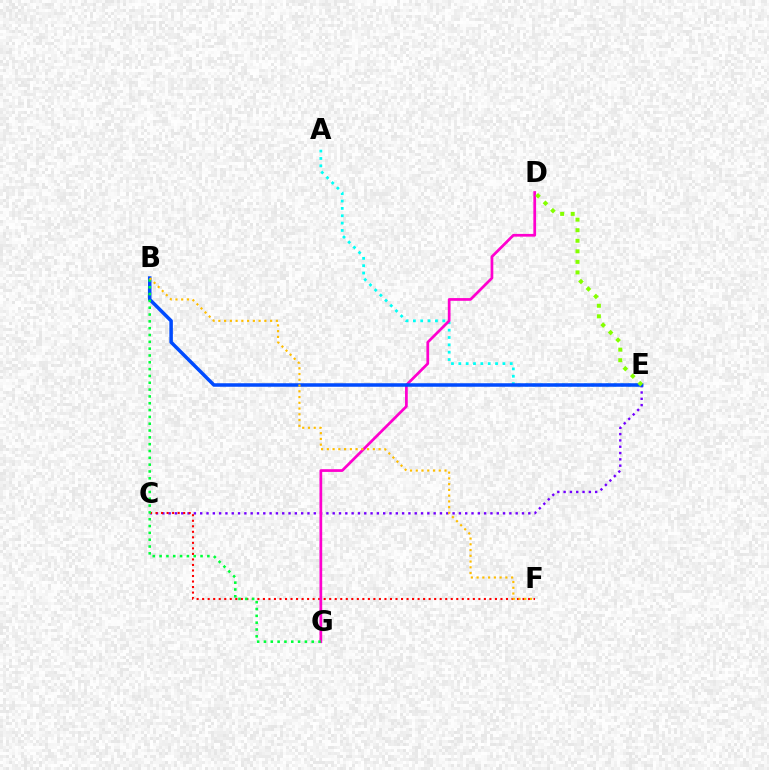{('C', 'E'): [{'color': '#7200ff', 'line_style': 'dotted', 'thickness': 1.71}], ('C', 'F'): [{'color': '#ff0000', 'line_style': 'dotted', 'thickness': 1.5}], ('A', 'E'): [{'color': '#00fff6', 'line_style': 'dotted', 'thickness': 2.0}], ('D', 'G'): [{'color': '#ff00cf', 'line_style': 'solid', 'thickness': 1.97}], ('B', 'E'): [{'color': '#004bff', 'line_style': 'solid', 'thickness': 2.53}], ('D', 'E'): [{'color': '#84ff00', 'line_style': 'dotted', 'thickness': 2.87}], ('B', 'G'): [{'color': '#00ff39', 'line_style': 'dotted', 'thickness': 1.85}], ('B', 'F'): [{'color': '#ffbd00', 'line_style': 'dotted', 'thickness': 1.56}]}